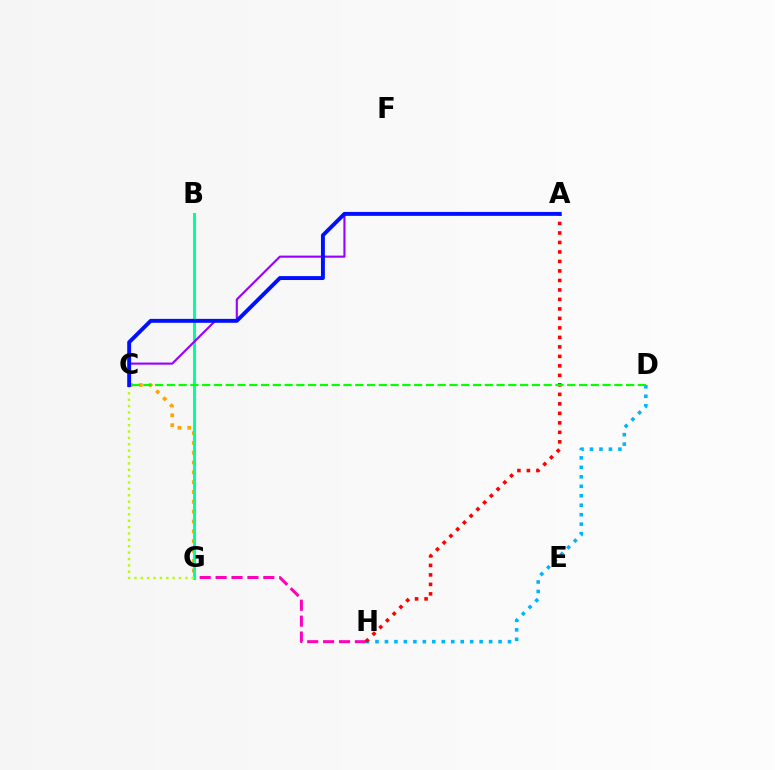{('C', 'G'): [{'color': '#ffa500', 'line_style': 'dotted', 'thickness': 2.67}, {'color': '#b3ff00', 'line_style': 'dotted', 'thickness': 1.73}], ('G', 'H'): [{'color': '#ff00bd', 'line_style': 'dashed', 'thickness': 2.16}], ('B', 'G'): [{'color': '#00ff9d', 'line_style': 'solid', 'thickness': 2.19}], ('D', 'H'): [{'color': '#00b5ff', 'line_style': 'dotted', 'thickness': 2.57}], ('A', 'C'): [{'color': '#9b00ff', 'line_style': 'solid', 'thickness': 1.53}, {'color': '#0010ff', 'line_style': 'solid', 'thickness': 2.82}], ('A', 'H'): [{'color': '#ff0000', 'line_style': 'dotted', 'thickness': 2.58}], ('C', 'D'): [{'color': '#08ff00', 'line_style': 'dashed', 'thickness': 1.6}]}